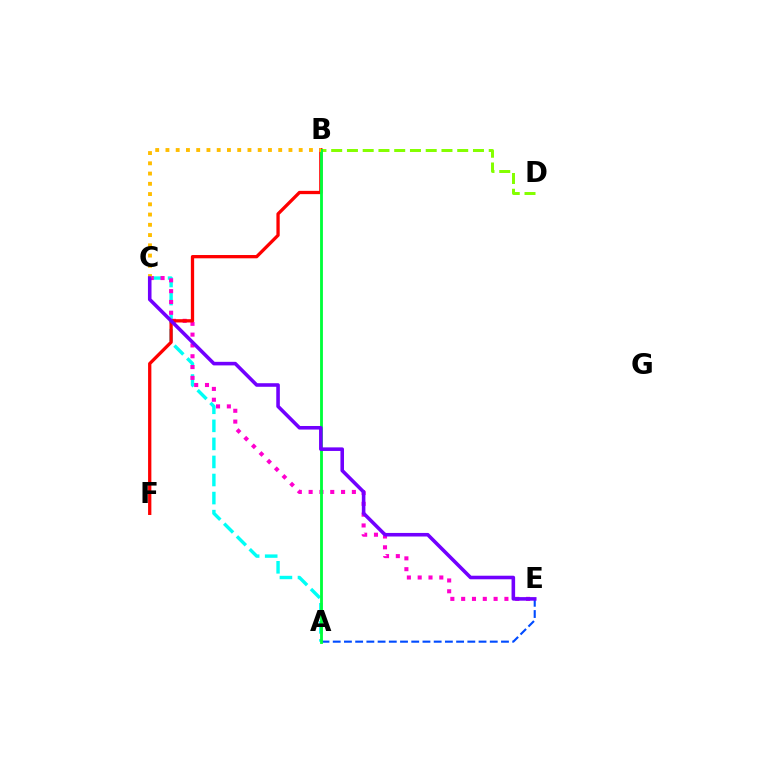{('A', 'C'): [{'color': '#00fff6', 'line_style': 'dashed', 'thickness': 2.45}], ('A', 'E'): [{'color': '#004bff', 'line_style': 'dashed', 'thickness': 1.52}], ('B', 'D'): [{'color': '#84ff00', 'line_style': 'dashed', 'thickness': 2.14}], ('C', 'E'): [{'color': '#ff00cf', 'line_style': 'dotted', 'thickness': 2.94}, {'color': '#7200ff', 'line_style': 'solid', 'thickness': 2.57}], ('B', 'F'): [{'color': '#ff0000', 'line_style': 'solid', 'thickness': 2.37}], ('A', 'B'): [{'color': '#00ff39', 'line_style': 'solid', 'thickness': 2.04}], ('B', 'C'): [{'color': '#ffbd00', 'line_style': 'dotted', 'thickness': 2.79}]}